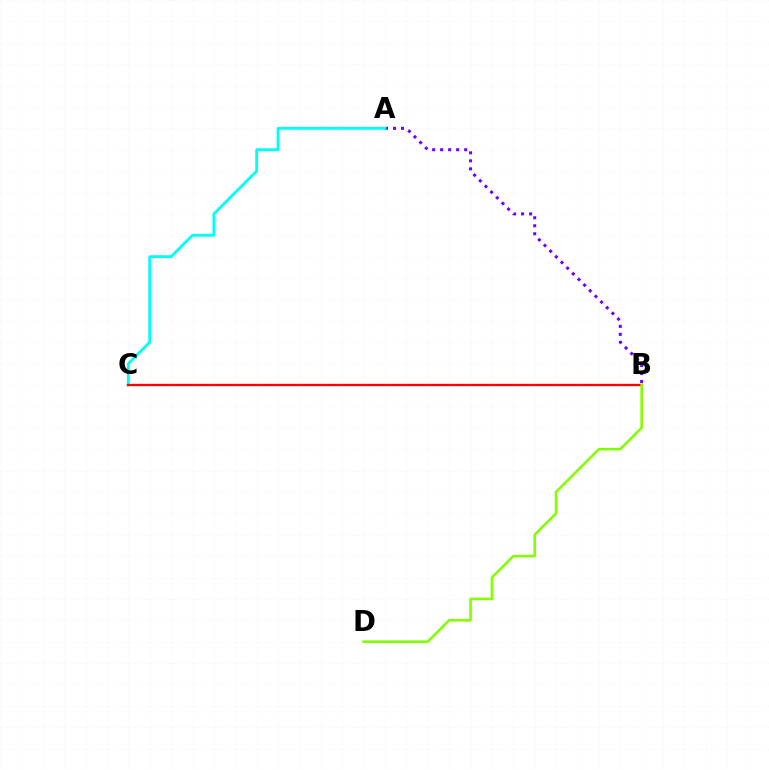{('A', 'B'): [{'color': '#7200ff', 'line_style': 'dotted', 'thickness': 2.17}], ('A', 'C'): [{'color': '#00fff6', 'line_style': 'solid', 'thickness': 2.06}], ('B', 'C'): [{'color': '#ff0000', 'line_style': 'solid', 'thickness': 1.67}], ('B', 'D'): [{'color': '#84ff00', 'line_style': 'solid', 'thickness': 1.88}]}